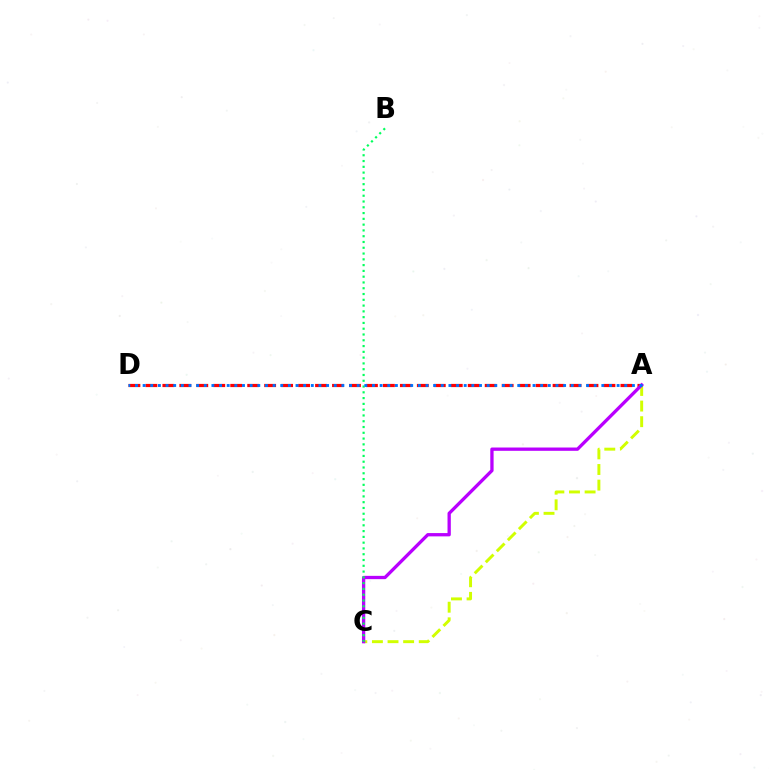{('A', 'D'): [{'color': '#ff0000', 'line_style': 'dashed', 'thickness': 2.3}, {'color': '#0074ff', 'line_style': 'dotted', 'thickness': 2.08}], ('A', 'C'): [{'color': '#d1ff00', 'line_style': 'dashed', 'thickness': 2.12}, {'color': '#b900ff', 'line_style': 'solid', 'thickness': 2.38}], ('B', 'C'): [{'color': '#00ff5c', 'line_style': 'dotted', 'thickness': 1.57}]}